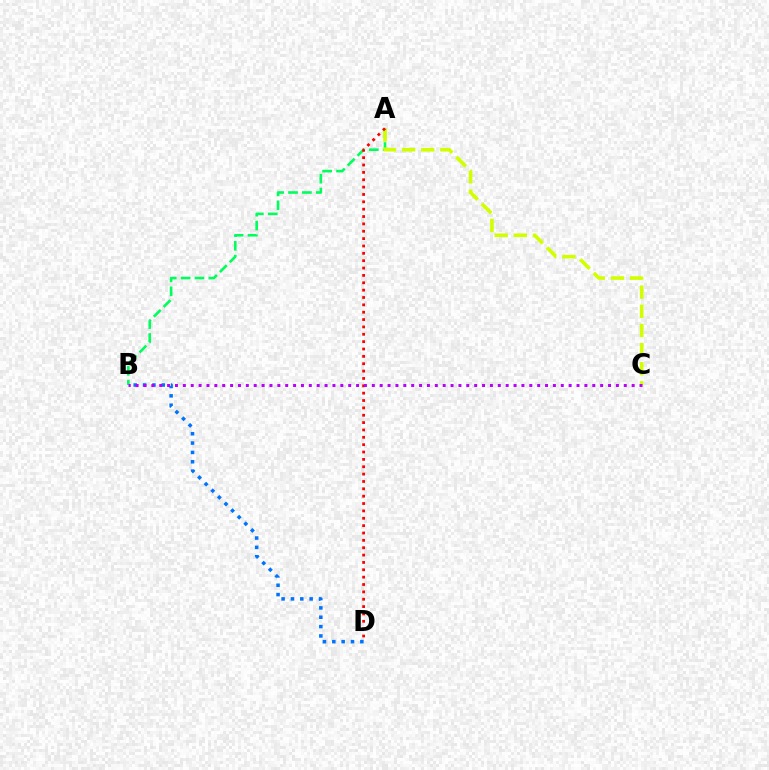{('A', 'B'): [{'color': '#00ff5c', 'line_style': 'dashed', 'thickness': 1.89}], ('A', 'C'): [{'color': '#d1ff00', 'line_style': 'dashed', 'thickness': 2.6}], ('A', 'D'): [{'color': '#ff0000', 'line_style': 'dotted', 'thickness': 2.0}], ('B', 'D'): [{'color': '#0074ff', 'line_style': 'dotted', 'thickness': 2.54}], ('B', 'C'): [{'color': '#b900ff', 'line_style': 'dotted', 'thickness': 2.14}]}